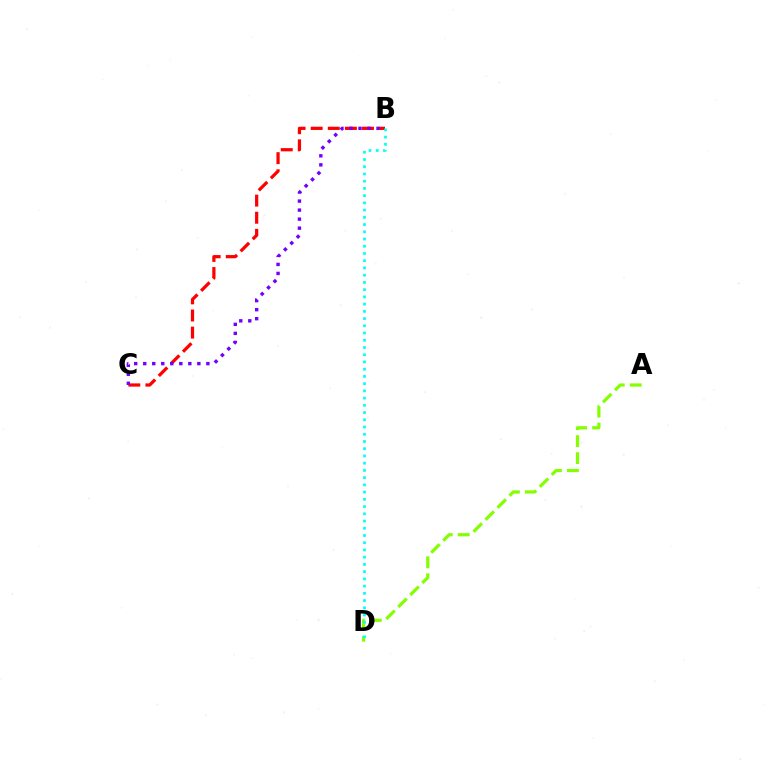{('A', 'D'): [{'color': '#84ff00', 'line_style': 'dashed', 'thickness': 2.31}], ('B', 'C'): [{'color': '#ff0000', 'line_style': 'dashed', 'thickness': 2.32}, {'color': '#7200ff', 'line_style': 'dotted', 'thickness': 2.45}], ('B', 'D'): [{'color': '#00fff6', 'line_style': 'dotted', 'thickness': 1.96}]}